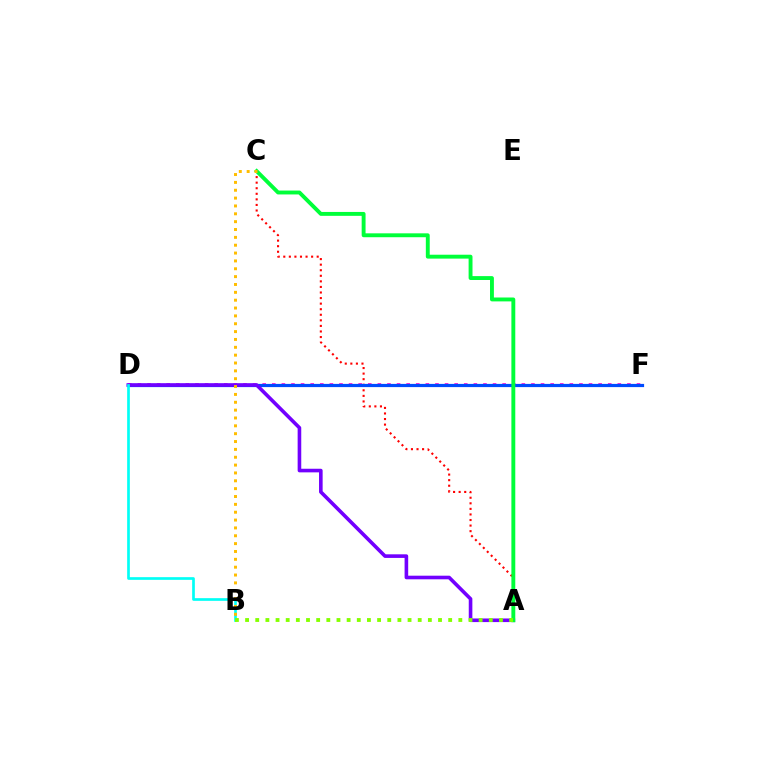{('D', 'F'): [{'color': '#ff00cf', 'line_style': 'dotted', 'thickness': 2.61}, {'color': '#004bff', 'line_style': 'solid', 'thickness': 2.31}], ('A', 'C'): [{'color': '#ff0000', 'line_style': 'dotted', 'thickness': 1.51}, {'color': '#00ff39', 'line_style': 'solid', 'thickness': 2.8}], ('A', 'D'): [{'color': '#7200ff', 'line_style': 'solid', 'thickness': 2.6}], ('B', 'D'): [{'color': '#00fff6', 'line_style': 'solid', 'thickness': 1.93}], ('B', 'C'): [{'color': '#ffbd00', 'line_style': 'dotted', 'thickness': 2.13}], ('A', 'B'): [{'color': '#84ff00', 'line_style': 'dotted', 'thickness': 2.76}]}